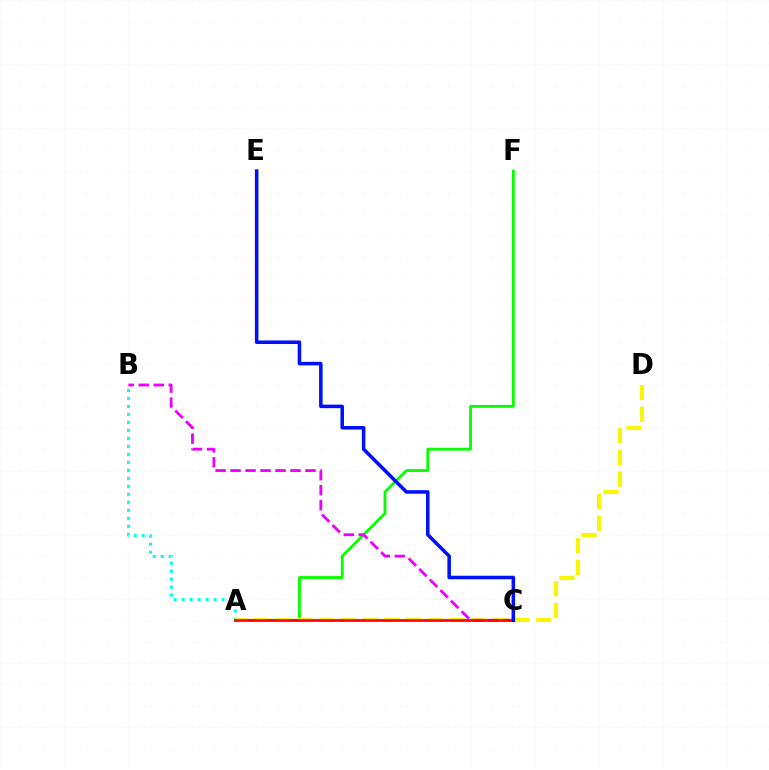{('A', 'B'): [{'color': '#00fff6', 'line_style': 'dotted', 'thickness': 2.17}], ('A', 'F'): [{'color': '#08ff00', 'line_style': 'solid', 'thickness': 2.05}], ('A', 'D'): [{'color': '#fcf500', 'line_style': 'dashed', 'thickness': 2.95}], ('B', 'C'): [{'color': '#ee00ff', 'line_style': 'dashed', 'thickness': 2.04}], ('A', 'C'): [{'color': '#ff0000', 'line_style': 'solid', 'thickness': 1.93}], ('C', 'E'): [{'color': '#0010ff', 'line_style': 'solid', 'thickness': 2.54}]}